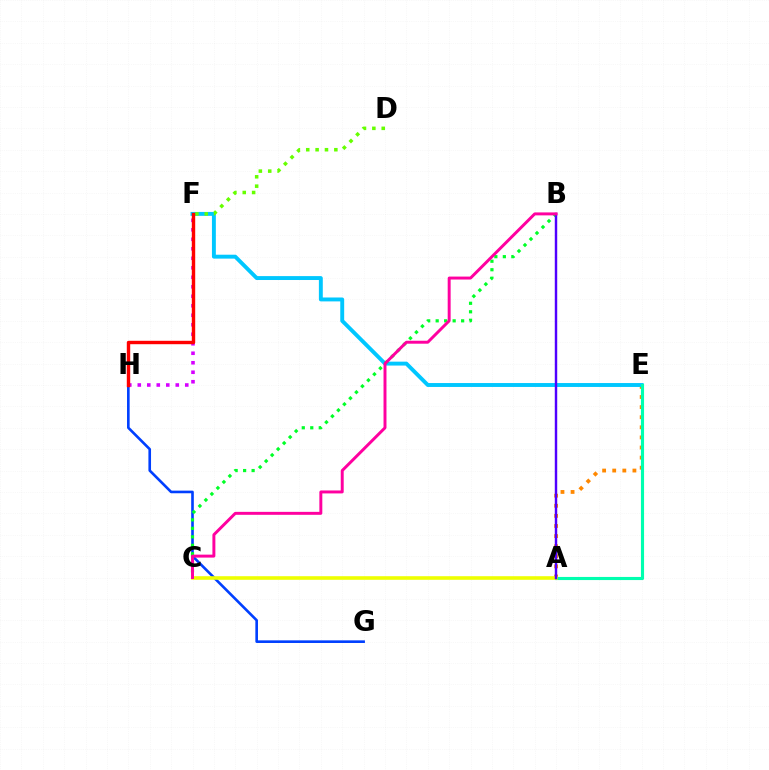{('G', 'H'): [{'color': '#003fff', 'line_style': 'solid', 'thickness': 1.89}], ('A', 'E'): [{'color': '#ff8800', 'line_style': 'dotted', 'thickness': 2.74}, {'color': '#00ffaf', 'line_style': 'solid', 'thickness': 2.24}], ('E', 'F'): [{'color': '#00c7ff', 'line_style': 'solid', 'thickness': 2.81}], ('B', 'C'): [{'color': '#00ff27', 'line_style': 'dotted', 'thickness': 2.31}, {'color': '#ff00a0', 'line_style': 'solid', 'thickness': 2.13}], ('F', 'H'): [{'color': '#d600ff', 'line_style': 'dotted', 'thickness': 2.58}, {'color': '#ff0000', 'line_style': 'solid', 'thickness': 2.45}], ('D', 'F'): [{'color': '#66ff00', 'line_style': 'dotted', 'thickness': 2.55}], ('A', 'C'): [{'color': '#eeff00', 'line_style': 'solid', 'thickness': 2.59}], ('A', 'B'): [{'color': '#4f00ff', 'line_style': 'solid', 'thickness': 1.76}]}